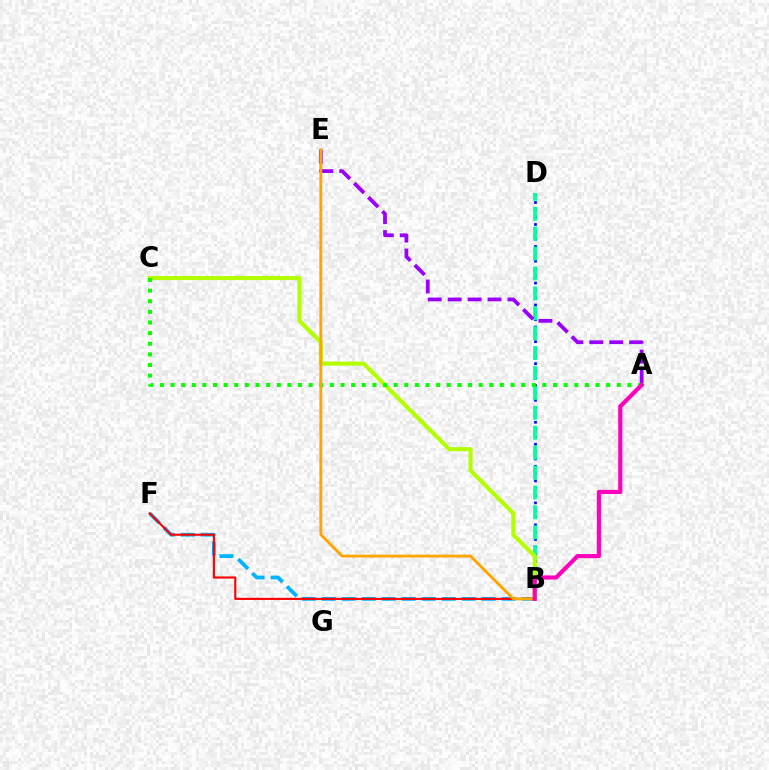{('B', 'F'): [{'color': '#00b5ff', 'line_style': 'dashed', 'thickness': 2.72}, {'color': '#ff0000', 'line_style': 'solid', 'thickness': 1.52}], ('B', 'D'): [{'color': '#0010ff', 'line_style': 'dotted', 'thickness': 1.99}, {'color': '#00ff9d', 'line_style': 'dashed', 'thickness': 2.71}], ('A', 'E'): [{'color': '#9b00ff', 'line_style': 'dashed', 'thickness': 2.71}], ('B', 'C'): [{'color': '#b3ff00', 'line_style': 'solid', 'thickness': 2.92}], ('A', 'C'): [{'color': '#08ff00', 'line_style': 'dotted', 'thickness': 2.89}], ('B', 'E'): [{'color': '#ffa500', 'line_style': 'solid', 'thickness': 2.07}], ('A', 'B'): [{'color': '#ff00bd', 'line_style': 'solid', 'thickness': 2.98}]}